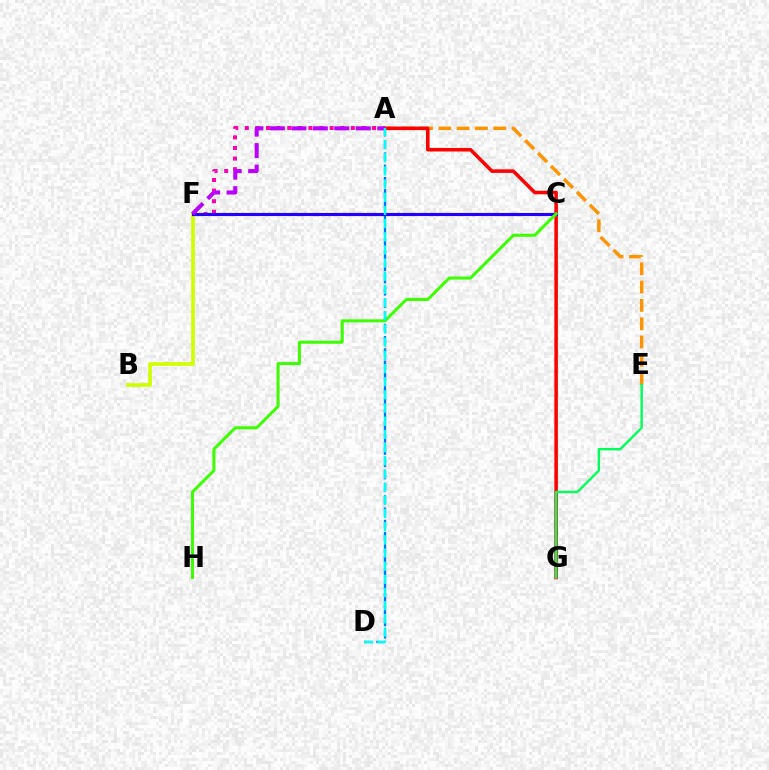{('A', 'E'): [{'color': '#ff9400', 'line_style': 'dashed', 'thickness': 2.49}], ('A', 'D'): [{'color': '#0074ff', 'line_style': 'dashed', 'thickness': 1.66}, {'color': '#00fff6', 'line_style': 'dashed', 'thickness': 1.79}], ('A', 'G'): [{'color': '#ff0000', 'line_style': 'solid', 'thickness': 2.55}], ('A', 'F'): [{'color': '#ff00ac', 'line_style': 'dotted', 'thickness': 2.88}, {'color': '#b900ff', 'line_style': 'dashed', 'thickness': 2.92}], ('B', 'F'): [{'color': '#d1ff00', 'line_style': 'solid', 'thickness': 2.65}], ('C', 'F'): [{'color': '#2500ff', 'line_style': 'solid', 'thickness': 2.25}], ('C', 'H'): [{'color': '#3dff00', 'line_style': 'solid', 'thickness': 2.18}], ('E', 'G'): [{'color': '#00ff5c', 'line_style': 'solid', 'thickness': 1.74}]}